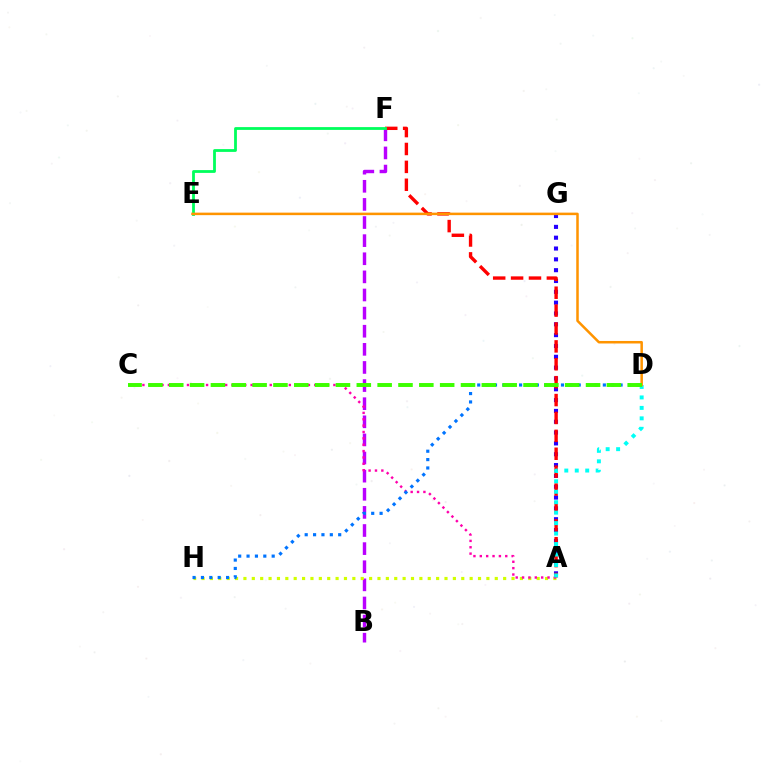{('B', 'F'): [{'color': '#b900ff', 'line_style': 'dashed', 'thickness': 2.46}], ('A', 'H'): [{'color': '#d1ff00', 'line_style': 'dotted', 'thickness': 2.28}], ('A', 'G'): [{'color': '#2500ff', 'line_style': 'dotted', 'thickness': 2.94}], ('A', 'F'): [{'color': '#ff0000', 'line_style': 'dashed', 'thickness': 2.43}], ('A', 'C'): [{'color': '#ff00ac', 'line_style': 'dotted', 'thickness': 1.73}], ('E', 'F'): [{'color': '#00ff5c', 'line_style': 'solid', 'thickness': 2.01}], ('A', 'D'): [{'color': '#00fff6', 'line_style': 'dotted', 'thickness': 2.84}], ('D', 'E'): [{'color': '#ff9400', 'line_style': 'solid', 'thickness': 1.81}], ('D', 'H'): [{'color': '#0074ff', 'line_style': 'dotted', 'thickness': 2.28}], ('C', 'D'): [{'color': '#3dff00', 'line_style': 'dashed', 'thickness': 2.83}]}